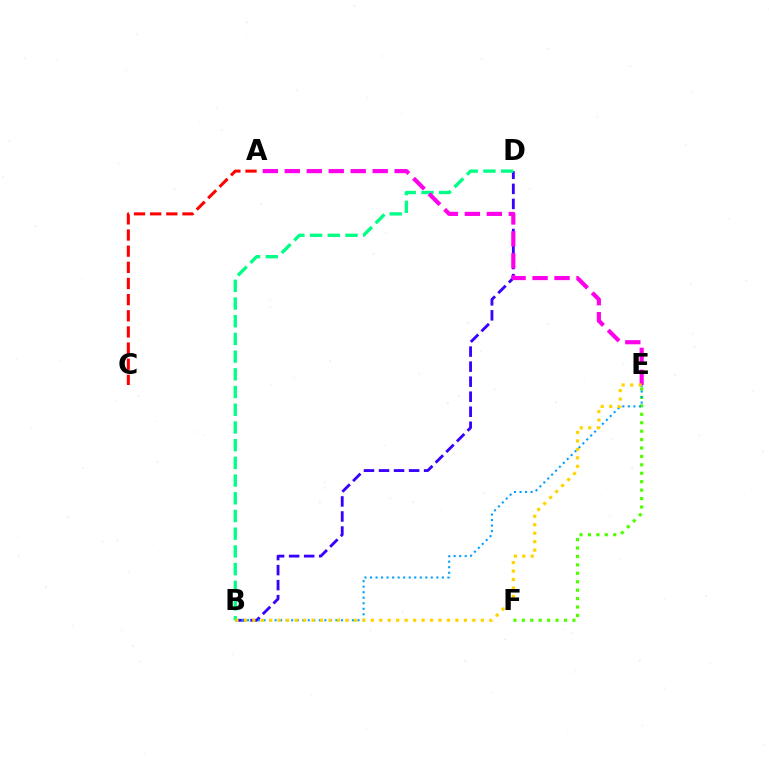{('E', 'F'): [{'color': '#4fff00', 'line_style': 'dotted', 'thickness': 2.29}], ('B', 'D'): [{'color': '#3700ff', 'line_style': 'dashed', 'thickness': 2.04}, {'color': '#00ff86', 'line_style': 'dashed', 'thickness': 2.41}], ('B', 'E'): [{'color': '#009eff', 'line_style': 'dotted', 'thickness': 1.5}, {'color': '#ffd500', 'line_style': 'dotted', 'thickness': 2.3}], ('A', 'C'): [{'color': '#ff0000', 'line_style': 'dashed', 'thickness': 2.19}], ('A', 'E'): [{'color': '#ff00ed', 'line_style': 'dashed', 'thickness': 2.99}]}